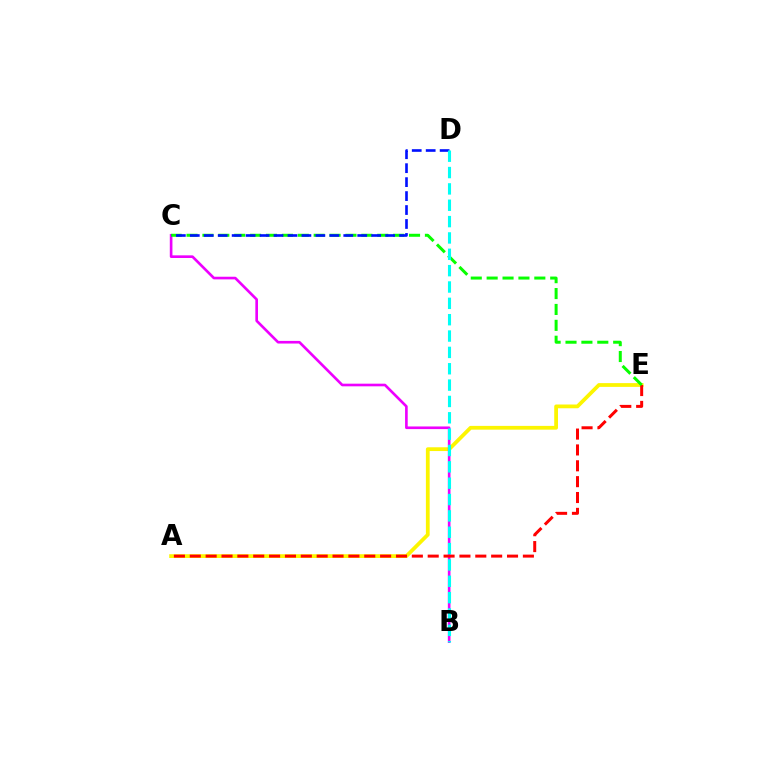{('A', 'E'): [{'color': '#fcf500', 'line_style': 'solid', 'thickness': 2.71}, {'color': '#ff0000', 'line_style': 'dashed', 'thickness': 2.15}], ('B', 'C'): [{'color': '#ee00ff', 'line_style': 'solid', 'thickness': 1.9}], ('C', 'E'): [{'color': '#08ff00', 'line_style': 'dashed', 'thickness': 2.16}], ('C', 'D'): [{'color': '#0010ff', 'line_style': 'dashed', 'thickness': 1.9}], ('B', 'D'): [{'color': '#00fff6', 'line_style': 'dashed', 'thickness': 2.22}]}